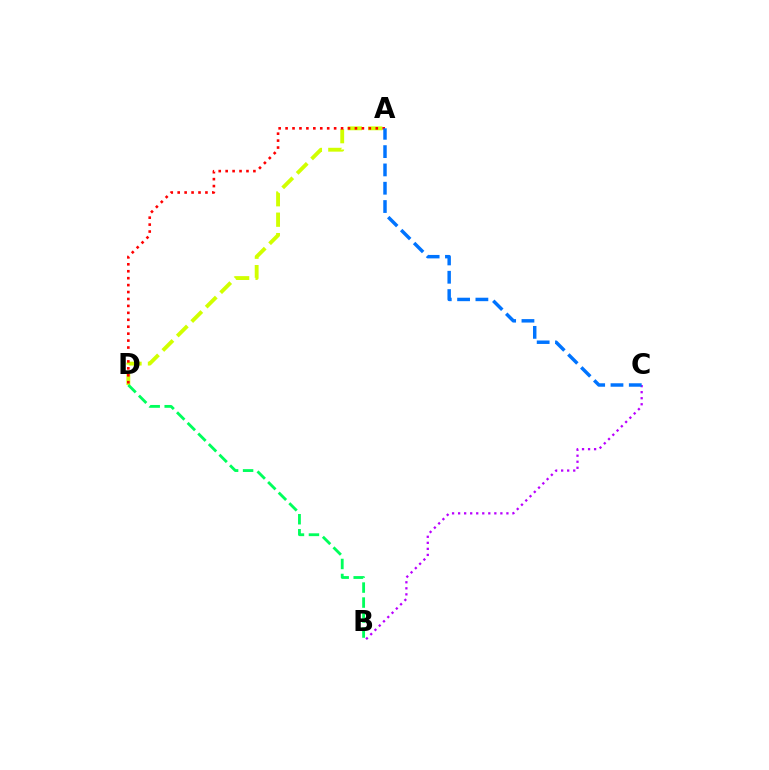{('A', 'D'): [{'color': '#d1ff00', 'line_style': 'dashed', 'thickness': 2.78}, {'color': '#ff0000', 'line_style': 'dotted', 'thickness': 1.88}], ('B', 'D'): [{'color': '#00ff5c', 'line_style': 'dashed', 'thickness': 2.04}], ('B', 'C'): [{'color': '#b900ff', 'line_style': 'dotted', 'thickness': 1.64}], ('A', 'C'): [{'color': '#0074ff', 'line_style': 'dashed', 'thickness': 2.49}]}